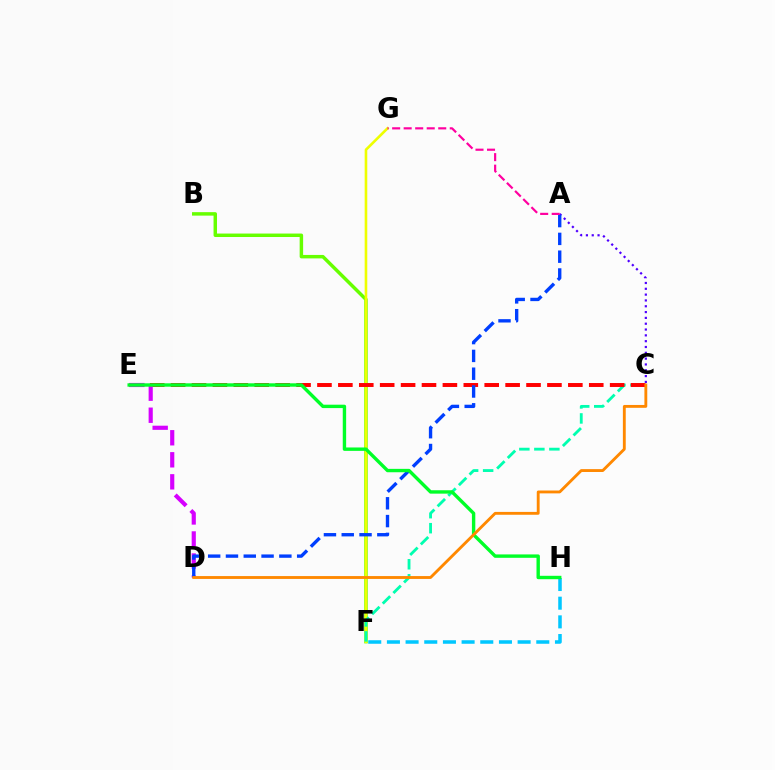{('B', 'F'): [{'color': '#66ff00', 'line_style': 'solid', 'thickness': 2.49}], ('F', 'G'): [{'color': '#eeff00', 'line_style': 'solid', 'thickness': 1.89}], ('C', 'F'): [{'color': '#00ffaf', 'line_style': 'dashed', 'thickness': 2.04}], ('F', 'H'): [{'color': '#00c7ff', 'line_style': 'dashed', 'thickness': 2.54}], ('C', 'E'): [{'color': '#ff0000', 'line_style': 'dashed', 'thickness': 2.84}], ('D', 'E'): [{'color': '#d600ff', 'line_style': 'dashed', 'thickness': 2.99}], ('A', 'C'): [{'color': '#4f00ff', 'line_style': 'dotted', 'thickness': 1.58}], ('A', 'D'): [{'color': '#003fff', 'line_style': 'dashed', 'thickness': 2.42}], ('E', 'H'): [{'color': '#00ff27', 'line_style': 'solid', 'thickness': 2.44}], ('C', 'D'): [{'color': '#ff8800', 'line_style': 'solid', 'thickness': 2.06}], ('A', 'G'): [{'color': '#ff00a0', 'line_style': 'dashed', 'thickness': 1.57}]}